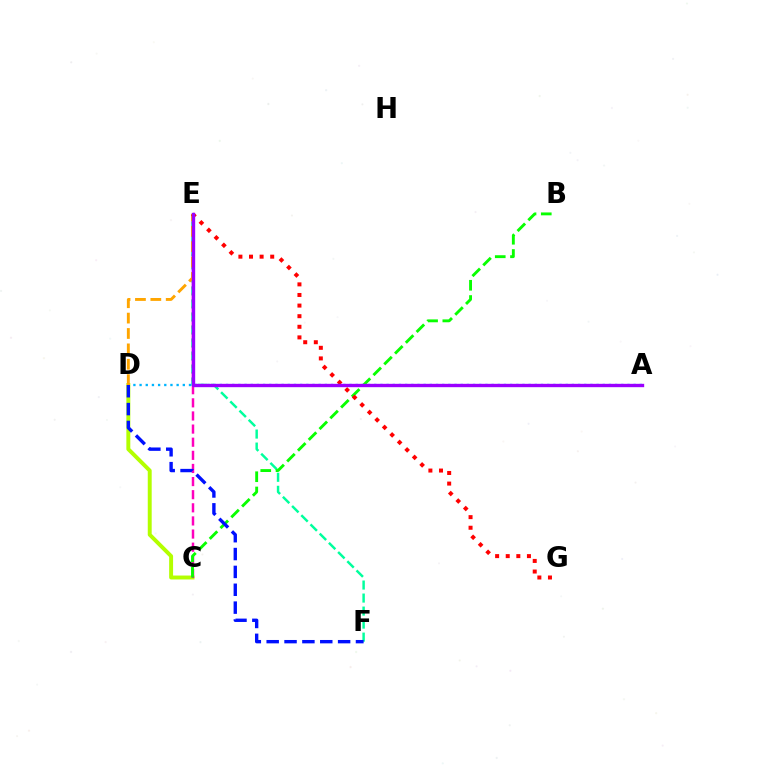{('E', 'F'): [{'color': '#00ff9d', 'line_style': 'dashed', 'thickness': 1.77}], ('C', 'D'): [{'color': '#b3ff00', 'line_style': 'solid', 'thickness': 2.83}], ('C', 'E'): [{'color': '#ff00bd', 'line_style': 'dashed', 'thickness': 1.78}], ('A', 'D'): [{'color': '#00b5ff', 'line_style': 'dotted', 'thickness': 1.68}], ('B', 'C'): [{'color': '#08ff00', 'line_style': 'dashed', 'thickness': 2.07}], ('D', 'E'): [{'color': '#ffa500', 'line_style': 'dashed', 'thickness': 2.09}], ('E', 'G'): [{'color': '#ff0000', 'line_style': 'dotted', 'thickness': 2.88}], ('A', 'E'): [{'color': '#9b00ff', 'line_style': 'solid', 'thickness': 2.42}], ('D', 'F'): [{'color': '#0010ff', 'line_style': 'dashed', 'thickness': 2.43}]}